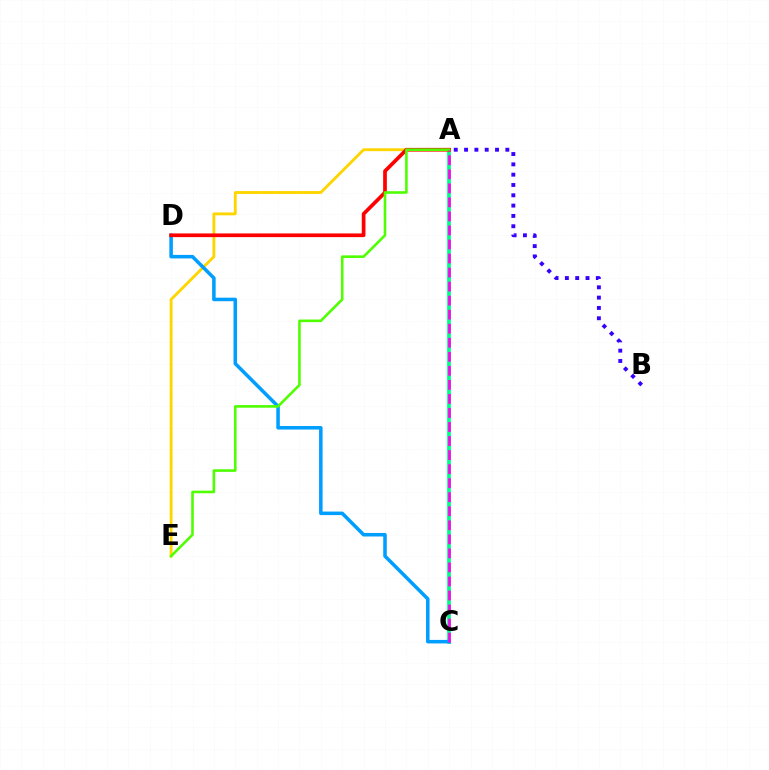{('A', 'C'): [{'color': '#00ff86', 'line_style': 'solid', 'thickness': 2.68}, {'color': '#ff00ed', 'line_style': 'dashed', 'thickness': 1.91}], ('A', 'B'): [{'color': '#3700ff', 'line_style': 'dotted', 'thickness': 2.8}], ('A', 'E'): [{'color': '#ffd500', 'line_style': 'solid', 'thickness': 2.05}, {'color': '#4fff00', 'line_style': 'solid', 'thickness': 1.87}], ('C', 'D'): [{'color': '#009eff', 'line_style': 'solid', 'thickness': 2.54}], ('A', 'D'): [{'color': '#ff0000', 'line_style': 'solid', 'thickness': 2.66}]}